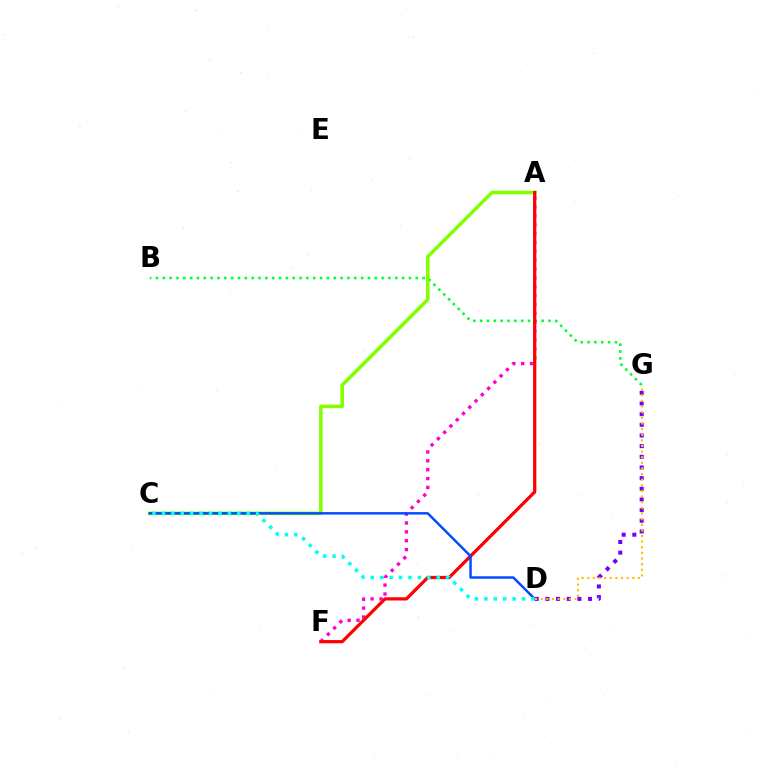{('B', 'G'): [{'color': '#00ff39', 'line_style': 'dotted', 'thickness': 1.86}], ('A', 'F'): [{'color': '#ff00cf', 'line_style': 'dotted', 'thickness': 2.41}, {'color': '#ff0000', 'line_style': 'solid', 'thickness': 2.33}], ('A', 'C'): [{'color': '#84ff00', 'line_style': 'solid', 'thickness': 2.57}], ('C', 'D'): [{'color': '#004bff', 'line_style': 'solid', 'thickness': 1.77}, {'color': '#00fff6', 'line_style': 'dotted', 'thickness': 2.56}], ('D', 'G'): [{'color': '#7200ff', 'line_style': 'dotted', 'thickness': 2.9}, {'color': '#ffbd00', 'line_style': 'dotted', 'thickness': 1.53}]}